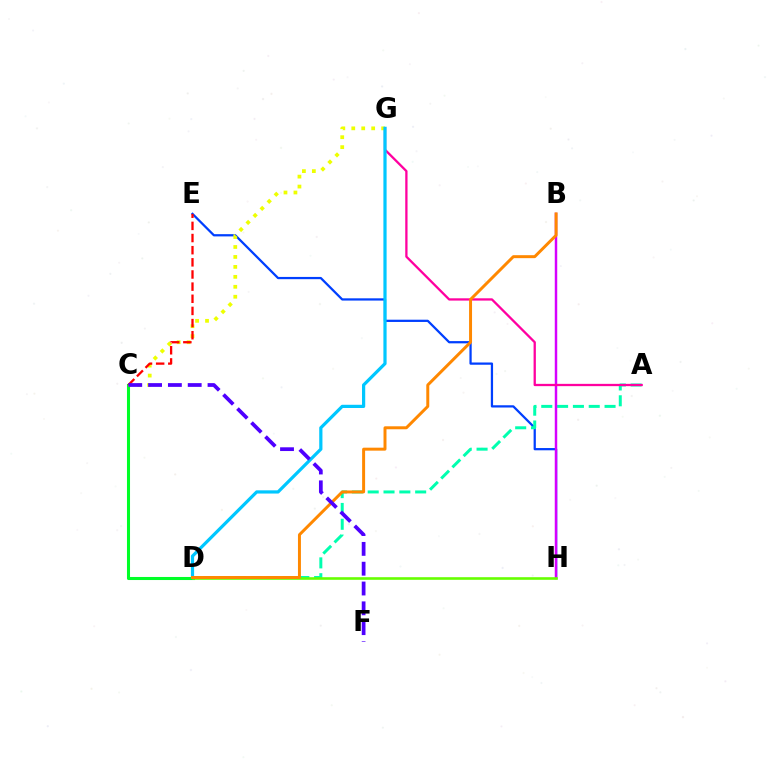{('E', 'H'): [{'color': '#003fff', 'line_style': 'solid', 'thickness': 1.62}], ('A', 'D'): [{'color': '#00ffaf', 'line_style': 'dashed', 'thickness': 2.15}], ('B', 'H'): [{'color': '#d600ff', 'line_style': 'solid', 'thickness': 1.77}], ('C', 'D'): [{'color': '#00ff27', 'line_style': 'solid', 'thickness': 2.21}], ('A', 'G'): [{'color': '#ff00a0', 'line_style': 'solid', 'thickness': 1.65}], ('D', 'H'): [{'color': '#66ff00', 'line_style': 'solid', 'thickness': 1.89}], ('C', 'G'): [{'color': '#eeff00', 'line_style': 'dotted', 'thickness': 2.7}], ('C', 'E'): [{'color': '#ff0000', 'line_style': 'dashed', 'thickness': 1.65}], ('D', 'G'): [{'color': '#00c7ff', 'line_style': 'solid', 'thickness': 2.31}], ('B', 'D'): [{'color': '#ff8800', 'line_style': 'solid', 'thickness': 2.14}], ('C', 'F'): [{'color': '#4f00ff', 'line_style': 'dashed', 'thickness': 2.69}]}